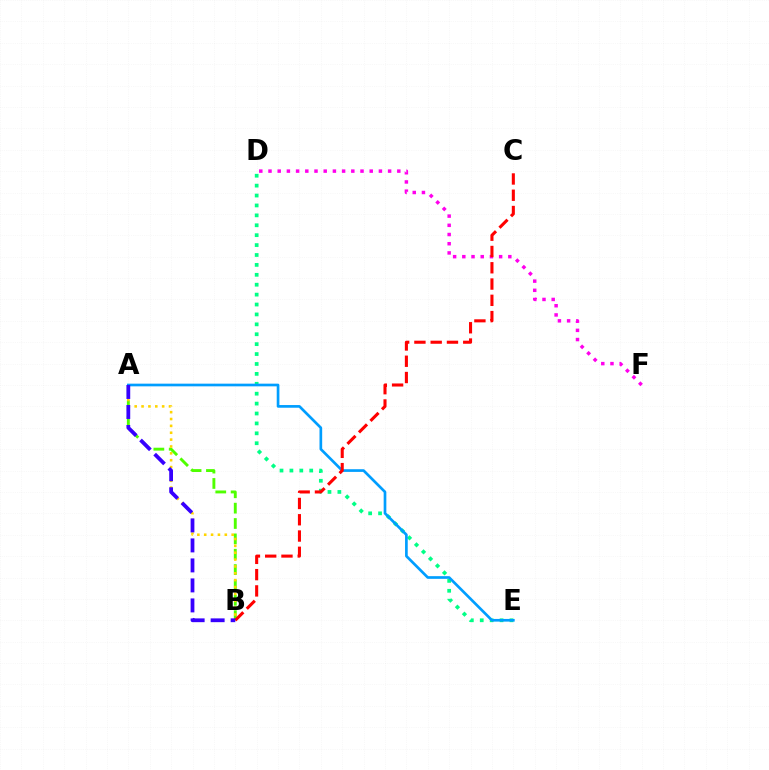{('D', 'E'): [{'color': '#00ff86', 'line_style': 'dotted', 'thickness': 2.69}], ('A', 'B'): [{'color': '#4fff00', 'line_style': 'dashed', 'thickness': 2.09}, {'color': '#ffd500', 'line_style': 'dotted', 'thickness': 1.86}, {'color': '#3700ff', 'line_style': 'dashed', 'thickness': 2.72}], ('A', 'E'): [{'color': '#009eff', 'line_style': 'solid', 'thickness': 1.93}], ('D', 'F'): [{'color': '#ff00ed', 'line_style': 'dotted', 'thickness': 2.5}], ('B', 'C'): [{'color': '#ff0000', 'line_style': 'dashed', 'thickness': 2.21}]}